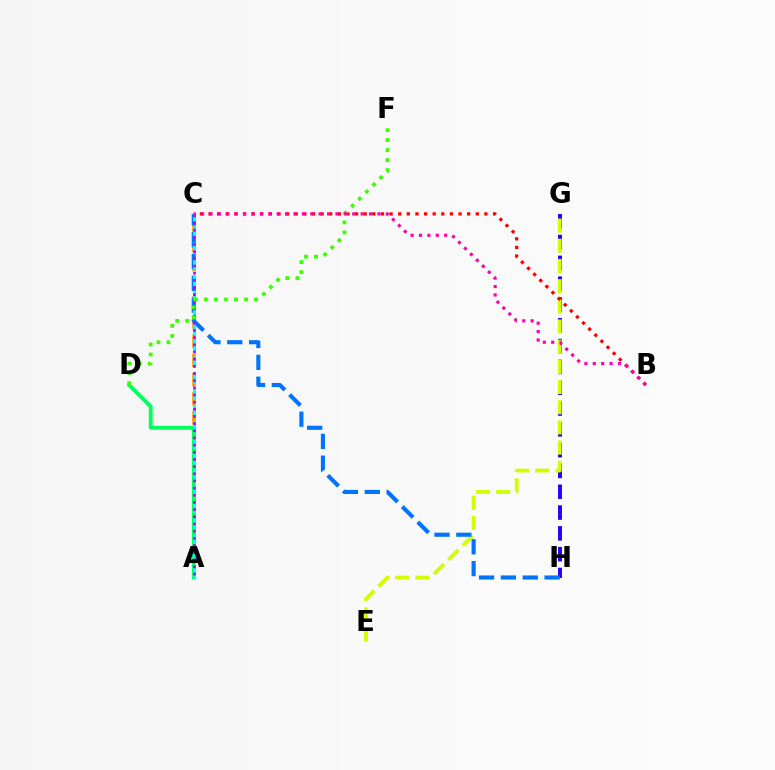{('G', 'H'): [{'color': '#2500ff', 'line_style': 'dashed', 'thickness': 2.83}], ('A', 'C'): [{'color': '#ff9400', 'line_style': 'dashed', 'thickness': 2.6}, {'color': '#00fff6', 'line_style': 'dashed', 'thickness': 2.2}, {'color': '#b900ff', 'line_style': 'dotted', 'thickness': 1.95}], ('E', 'G'): [{'color': '#d1ff00', 'line_style': 'dashed', 'thickness': 2.74}], ('A', 'D'): [{'color': '#00ff5c', 'line_style': 'solid', 'thickness': 2.75}], ('B', 'C'): [{'color': '#ff0000', 'line_style': 'dotted', 'thickness': 2.34}, {'color': '#ff00ac', 'line_style': 'dotted', 'thickness': 2.28}], ('C', 'H'): [{'color': '#0074ff', 'line_style': 'dashed', 'thickness': 2.97}], ('D', 'F'): [{'color': '#3dff00', 'line_style': 'dotted', 'thickness': 2.72}]}